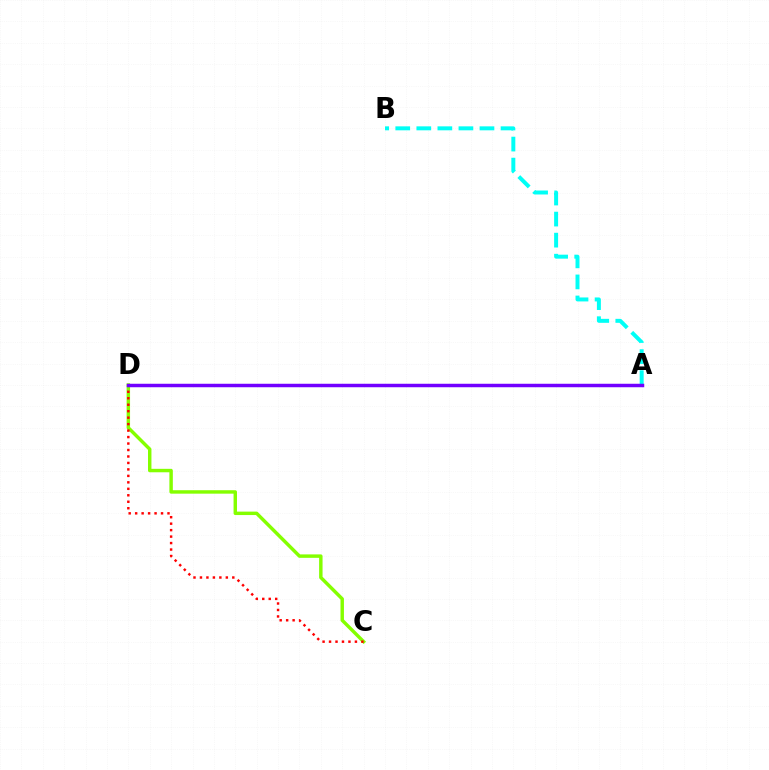{('C', 'D'): [{'color': '#84ff00', 'line_style': 'solid', 'thickness': 2.48}, {'color': '#ff0000', 'line_style': 'dotted', 'thickness': 1.76}], ('A', 'B'): [{'color': '#00fff6', 'line_style': 'dashed', 'thickness': 2.86}], ('A', 'D'): [{'color': '#7200ff', 'line_style': 'solid', 'thickness': 2.5}]}